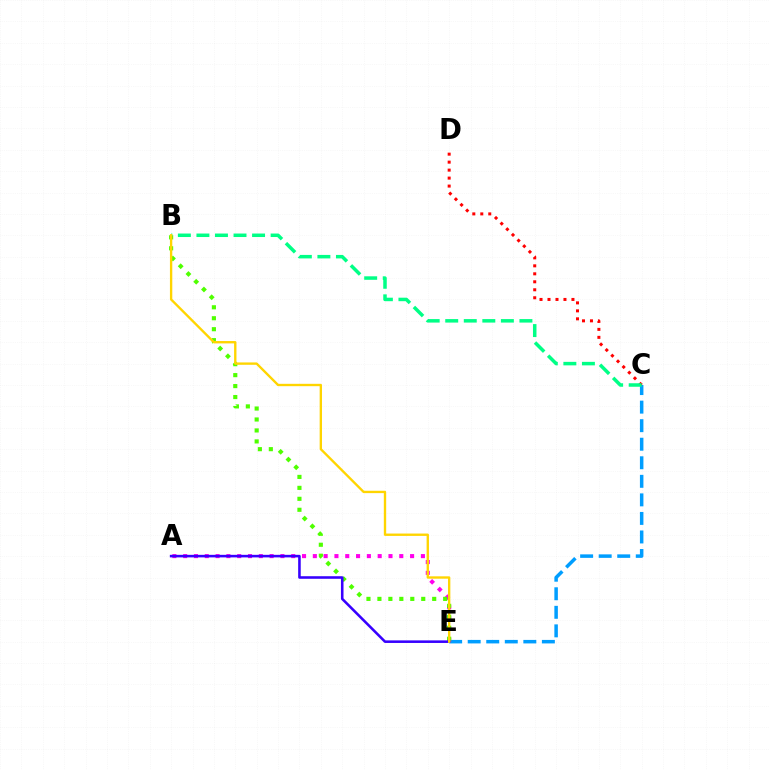{('C', 'E'): [{'color': '#009eff', 'line_style': 'dashed', 'thickness': 2.52}], ('A', 'E'): [{'color': '#ff00ed', 'line_style': 'dotted', 'thickness': 2.94}, {'color': '#3700ff', 'line_style': 'solid', 'thickness': 1.85}], ('B', 'E'): [{'color': '#4fff00', 'line_style': 'dotted', 'thickness': 2.98}, {'color': '#ffd500', 'line_style': 'solid', 'thickness': 1.7}], ('C', 'D'): [{'color': '#ff0000', 'line_style': 'dotted', 'thickness': 2.17}], ('B', 'C'): [{'color': '#00ff86', 'line_style': 'dashed', 'thickness': 2.52}]}